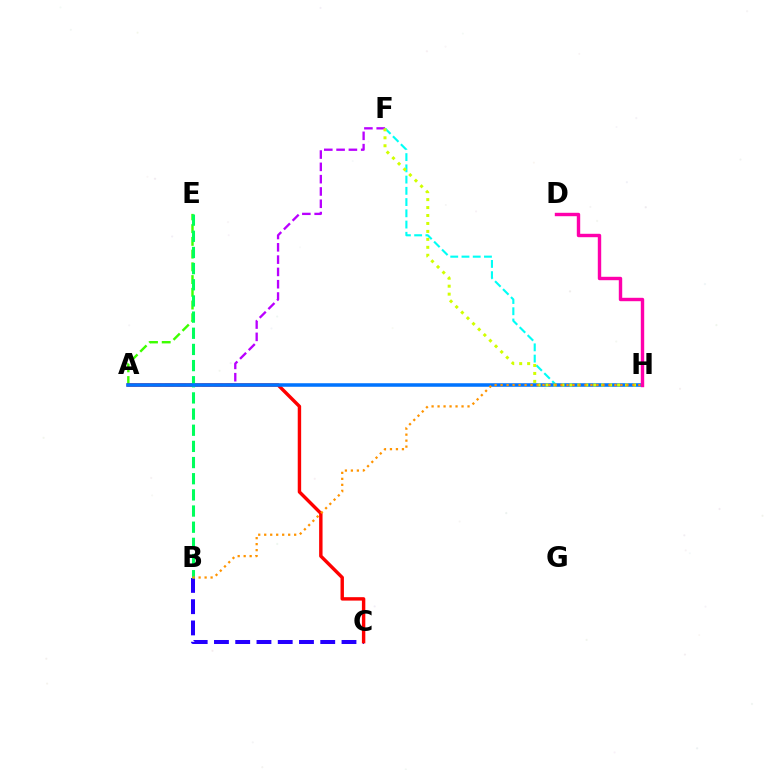{('A', 'E'): [{'color': '#3dff00', 'line_style': 'dashed', 'thickness': 1.73}], ('B', 'C'): [{'color': '#2500ff', 'line_style': 'dashed', 'thickness': 2.89}], ('A', 'F'): [{'color': '#b900ff', 'line_style': 'dashed', 'thickness': 1.67}], ('A', 'C'): [{'color': '#ff0000', 'line_style': 'solid', 'thickness': 2.46}], ('B', 'E'): [{'color': '#00ff5c', 'line_style': 'dashed', 'thickness': 2.2}], ('F', 'H'): [{'color': '#00fff6', 'line_style': 'dashed', 'thickness': 1.53}, {'color': '#d1ff00', 'line_style': 'dotted', 'thickness': 2.16}], ('A', 'H'): [{'color': '#0074ff', 'line_style': 'solid', 'thickness': 2.55}], ('B', 'H'): [{'color': '#ff9400', 'line_style': 'dotted', 'thickness': 1.63}], ('D', 'H'): [{'color': '#ff00ac', 'line_style': 'solid', 'thickness': 2.45}]}